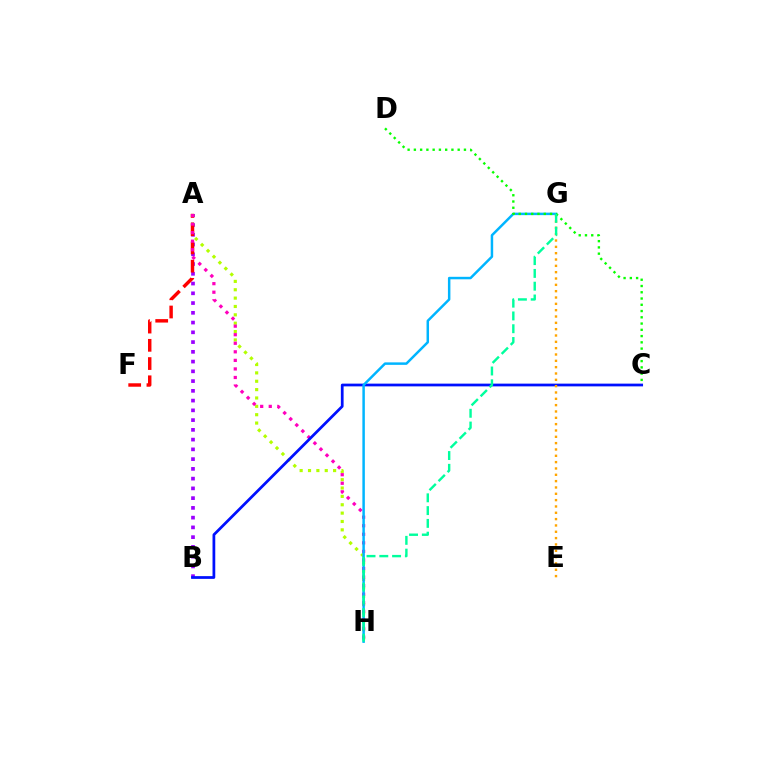{('A', 'B'): [{'color': '#9b00ff', 'line_style': 'dotted', 'thickness': 2.65}], ('A', 'H'): [{'color': '#b3ff00', 'line_style': 'dotted', 'thickness': 2.27}, {'color': '#ff00bd', 'line_style': 'dotted', 'thickness': 2.33}], ('A', 'F'): [{'color': '#ff0000', 'line_style': 'dashed', 'thickness': 2.48}], ('B', 'C'): [{'color': '#0010ff', 'line_style': 'solid', 'thickness': 1.98}], ('G', 'H'): [{'color': '#00b5ff', 'line_style': 'solid', 'thickness': 1.79}, {'color': '#00ff9d', 'line_style': 'dashed', 'thickness': 1.74}], ('E', 'G'): [{'color': '#ffa500', 'line_style': 'dotted', 'thickness': 1.72}], ('C', 'D'): [{'color': '#08ff00', 'line_style': 'dotted', 'thickness': 1.7}]}